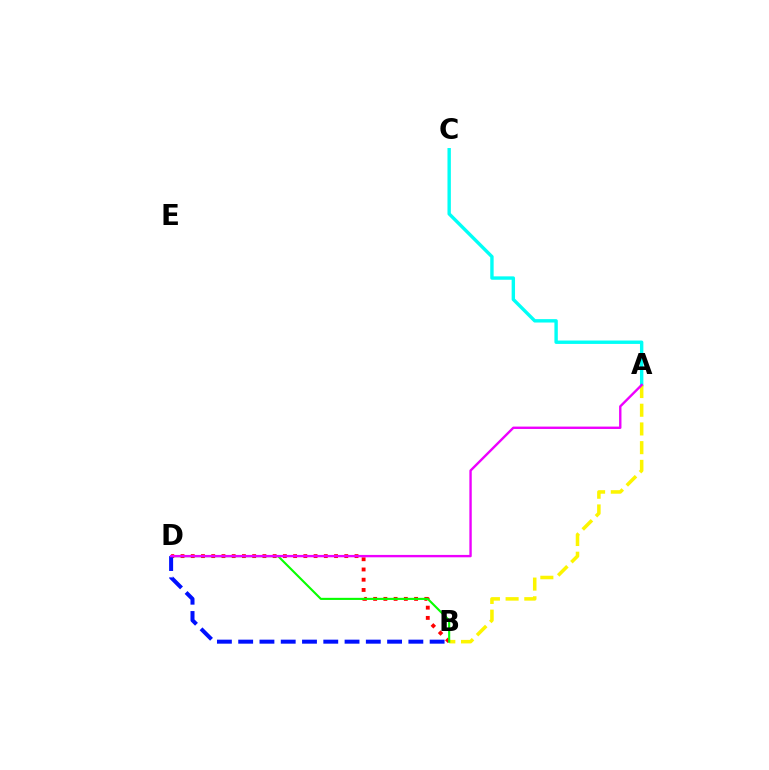{('A', 'C'): [{'color': '#00fff6', 'line_style': 'solid', 'thickness': 2.44}], ('B', 'D'): [{'color': '#ff0000', 'line_style': 'dotted', 'thickness': 2.78}, {'color': '#08ff00', 'line_style': 'solid', 'thickness': 1.52}, {'color': '#0010ff', 'line_style': 'dashed', 'thickness': 2.89}], ('A', 'B'): [{'color': '#fcf500', 'line_style': 'dashed', 'thickness': 2.54}], ('A', 'D'): [{'color': '#ee00ff', 'line_style': 'solid', 'thickness': 1.71}]}